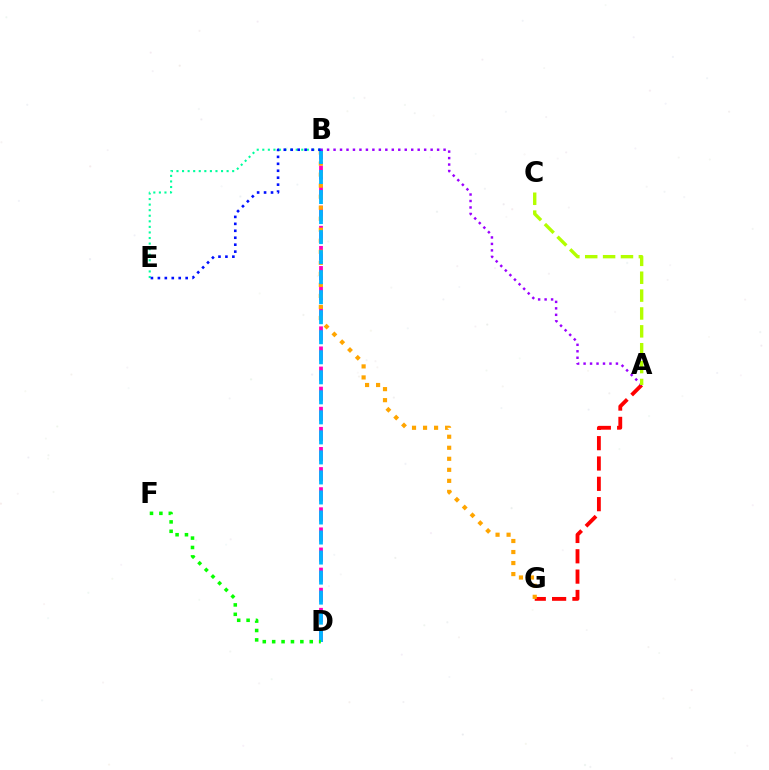{('B', 'D'): [{'color': '#ff00bd', 'line_style': 'dashed', 'thickness': 2.73}, {'color': '#00b5ff', 'line_style': 'dashed', 'thickness': 2.72}], ('A', 'G'): [{'color': '#ff0000', 'line_style': 'dashed', 'thickness': 2.76}], ('B', 'G'): [{'color': '#ffa500', 'line_style': 'dotted', 'thickness': 3.0}], ('B', 'E'): [{'color': '#00ff9d', 'line_style': 'dotted', 'thickness': 1.51}, {'color': '#0010ff', 'line_style': 'dotted', 'thickness': 1.89}], ('A', 'B'): [{'color': '#9b00ff', 'line_style': 'dotted', 'thickness': 1.76}], ('D', 'F'): [{'color': '#08ff00', 'line_style': 'dotted', 'thickness': 2.55}], ('A', 'C'): [{'color': '#b3ff00', 'line_style': 'dashed', 'thickness': 2.43}]}